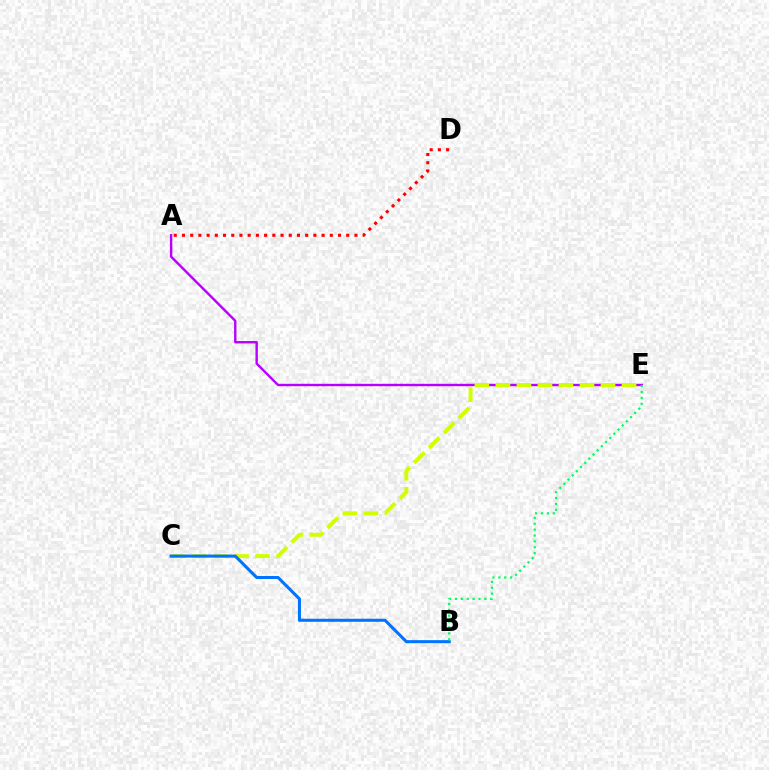{('A', 'D'): [{'color': '#ff0000', 'line_style': 'dotted', 'thickness': 2.23}], ('A', 'E'): [{'color': '#b900ff', 'line_style': 'solid', 'thickness': 1.73}], ('C', 'E'): [{'color': '#d1ff00', 'line_style': 'dashed', 'thickness': 2.86}], ('B', 'C'): [{'color': '#0074ff', 'line_style': 'solid', 'thickness': 2.2}], ('B', 'E'): [{'color': '#00ff5c', 'line_style': 'dotted', 'thickness': 1.6}]}